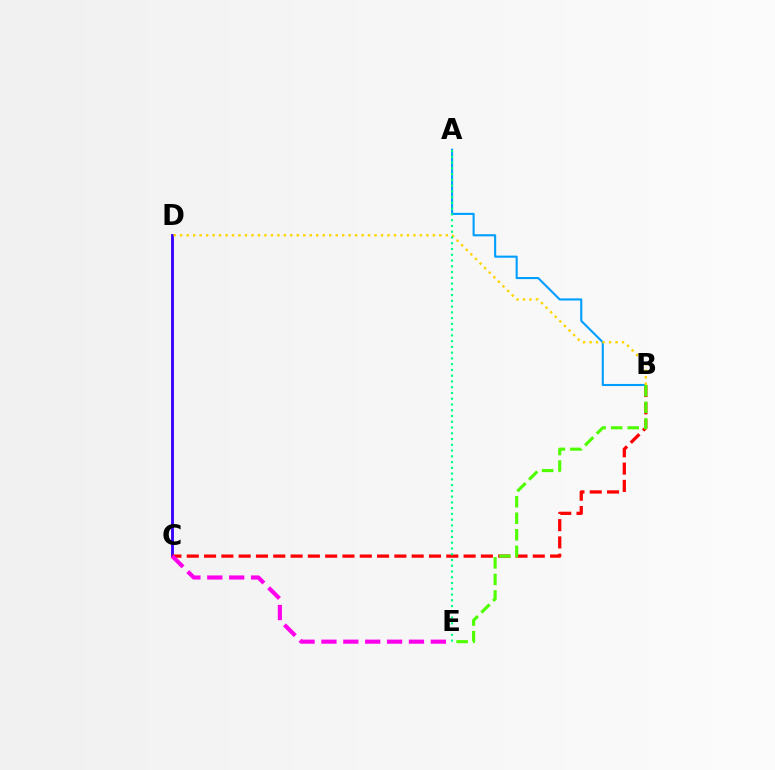{('C', 'D'): [{'color': '#3700ff', 'line_style': 'solid', 'thickness': 2.06}], ('B', 'C'): [{'color': '#ff0000', 'line_style': 'dashed', 'thickness': 2.35}], ('C', 'E'): [{'color': '#ff00ed', 'line_style': 'dashed', 'thickness': 2.97}], ('A', 'B'): [{'color': '#009eff', 'line_style': 'solid', 'thickness': 1.52}], ('B', 'E'): [{'color': '#4fff00', 'line_style': 'dashed', 'thickness': 2.25}], ('B', 'D'): [{'color': '#ffd500', 'line_style': 'dotted', 'thickness': 1.76}], ('A', 'E'): [{'color': '#00ff86', 'line_style': 'dotted', 'thickness': 1.56}]}